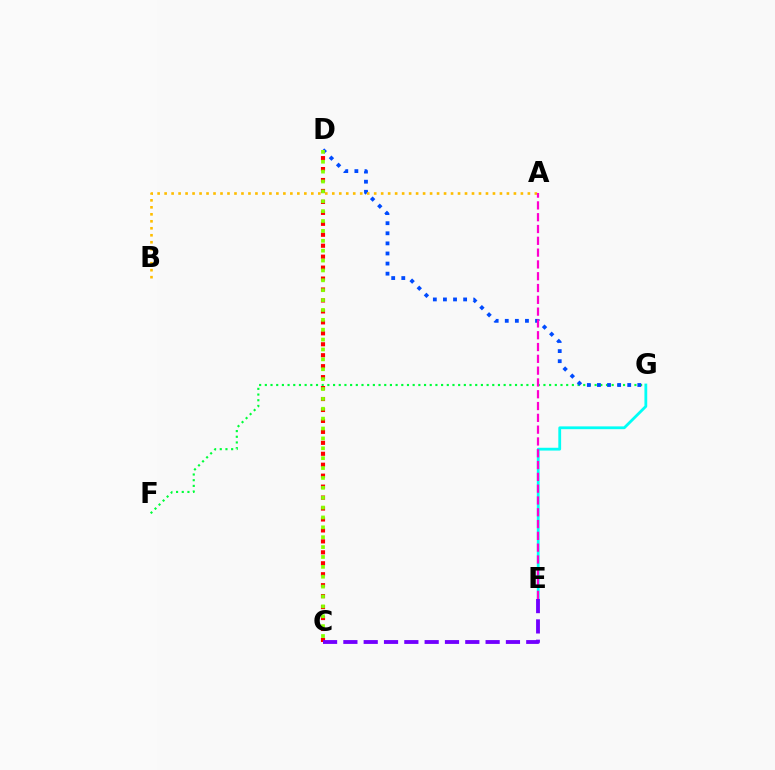{('E', 'G'): [{'color': '#00fff6', 'line_style': 'solid', 'thickness': 2.01}], ('F', 'G'): [{'color': '#00ff39', 'line_style': 'dotted', 'thickness': 1.54}], ('D', 'G'): [{'color': '#004bff', 'line_style': 'dotted', 'thickness': 2.74}], ('A', 'B'): [{'color': '#ffbd00', 'line_style': 'dotted', 'thickness': 1.9}], ('C', 'D'): [{'color': '#ff0000', 'line_style': 'dotted', 'thickness': 2.98}, {'color': '#84ff00', 'line_style': 'dotted', 'thickness': 2.68}], ('A', 'E'): [{'color': '#ff00cf', 'line_style': 'dashed', 'thickness': 1.6}], ('C', 'E'): [{'color': '#7200ff', 'line_style': 'dashed', 'thickness': 2.76}]}